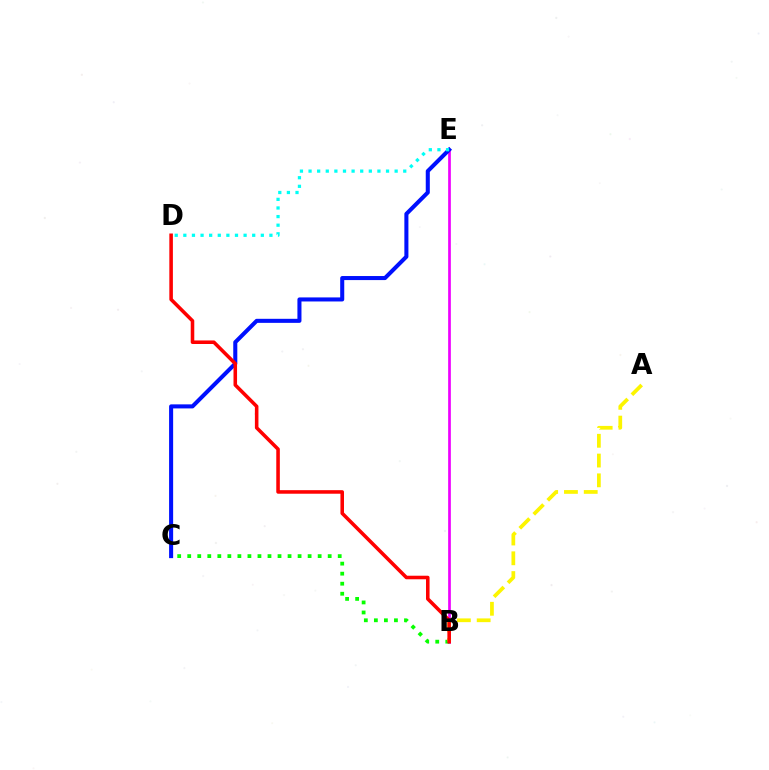{('B', 'E'): [{'color': '#ee00ff', 'line_style': 'solid', 'thickness': 1.95}], ('B', 'C'): [{'color': '#08ff00', 'line_style': 'dotted', 'thickness': 2.73}], ('C', 'E'): [{'color': '#0010ff', 'line_style': 'solid', 'thickness': 2.92}], ('D', 'E'): [{'color': '#00fff6', 'line_style': 'dotted', 'thickness': 2.34}], ('A', 'B'): [{'color': '#fcf500', 'line_style': 'dashed', 'thickness': 2.69}], ('B', 'D'): [{'color': '#ff0000', 'line_style': 'solid', 'thickness': 2.56}]}